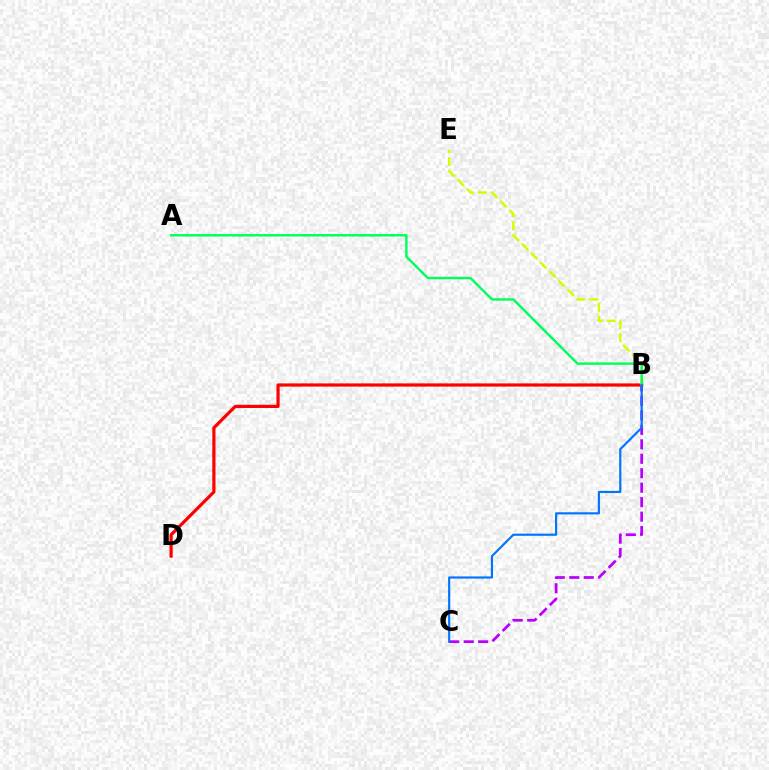{('B', 'C'): [{'color': '#b900ff', 'line_style': 'dashed', 'thickness': 1.97}, {'color': '#0074ff', 'line_style': 'solid', 'thickness': 1.55}], ('B', 'D'): [{'color': '#ff0000', 'line_style': 'solid', 'thickness': 2.3}], ('B', 'E'): [{'color': '#d1ff00', 'line_style': 'dashed', 'thickness': 1.76}], ('A', 'B'): [{'color': '#00ff5c', 'line_style': 'solid', 'thickness': 1.74}]}